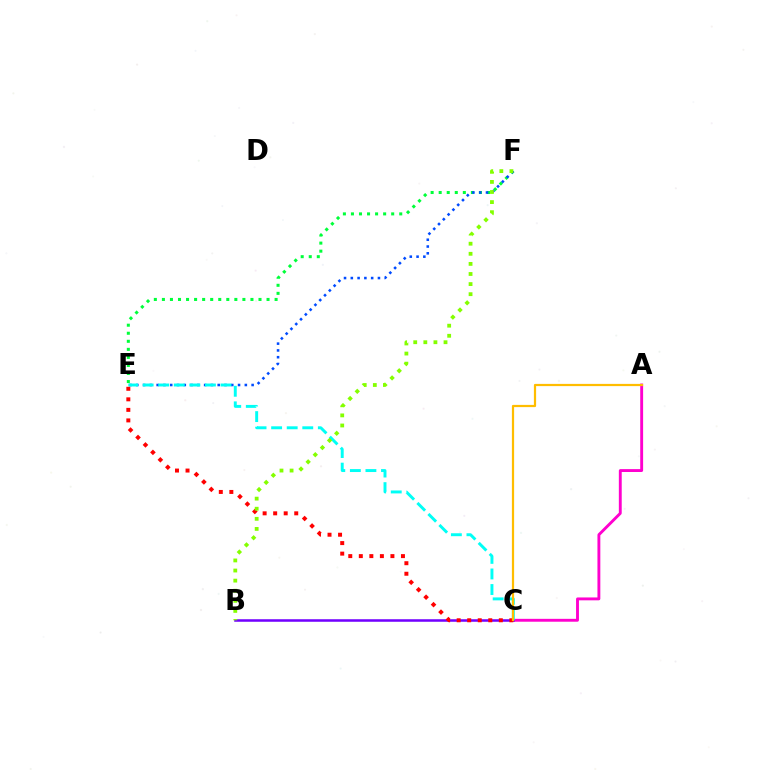{('A', 'C'): [{'color': '#ff00cf', 'line_style': 'solid', 'thickness': 2.08}, {'color': '#ffbd00', 'line_style': 'solid', 'thickness': 1.59}], ('B', 'C'): [{'color': '#7200ff', 'line_style': 'solid', 'thickness': 1.82}], ('E', 'F'): [{'color': '#00ff39', 'line_style': 'dotted', 'thickness': 2.19}, {'color': '#004bff', 'line_style': 'dotted', 'thickness': 1.84}], ('C', 'E'): [{'color': '#00fff6', 'line_style': 'dashed', 'thickness': 2.12}, {'color': '#ff0000', 'line_style': 'dotted', 'thickness': 2.86}], ('B', 'F'): [{'color': '#84ff00', 'line_style': 'dotted', 'thickness': 2.74}]}